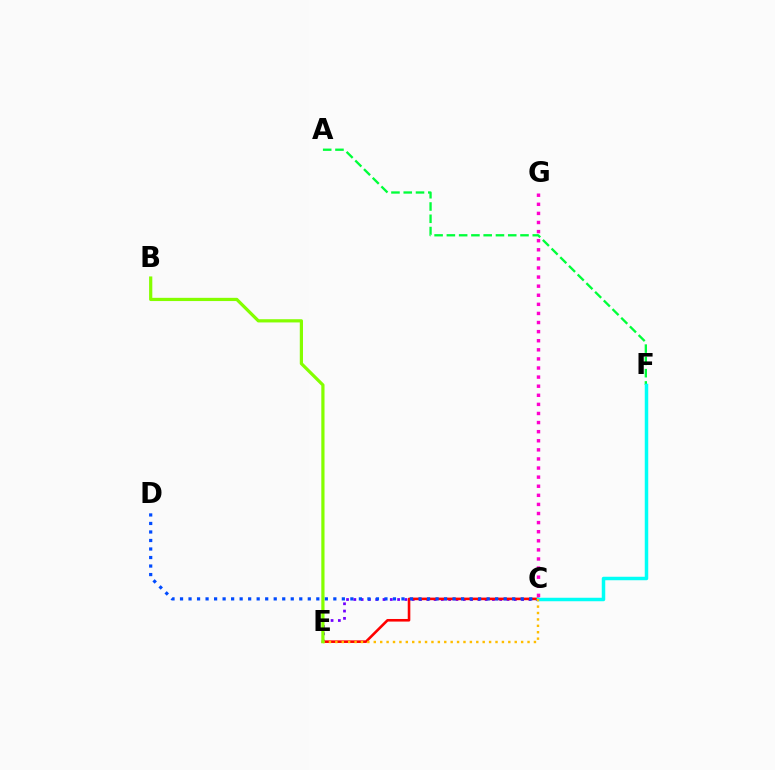{('C', 'E'): [{'color': '#7200ff', 'line_style': 'dotted', 'thickness': 1.98}, {'color': '#ff0000', 'line_style': 'solid', 'thickness': 1.87}, {'color': '#ffbd00', 'line_style': 'dotted', 'thickness': 1.74}], ('A', 'F'): [{'color': '#00ff39', 'line_style': 'dashed', 'thickness': 1.67}], ('C', 'G'): [{'color': '#ff00cf', 'line_style': 'dotted', 'thickness': 2.47}], ('C', 'D'): [{'color': '#004bff', 'line_style': 'dotted', 'thickness': 2.31}], ('C', 'F'): [{'color': '#00fff6', 'line_style': 'solid', 'thickness': 2.51}], ('B', 'E'): [{'color': '#84ff00', 'line_style': 'solid', 'thickness': 2.32}]}